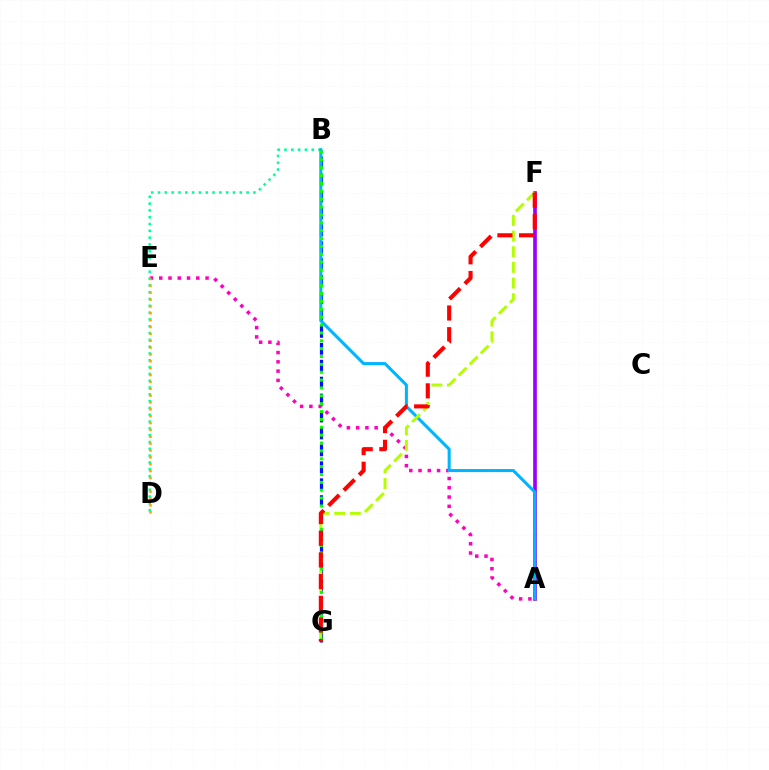{('A', 'F'): [{'color': '#9b00ff', 'line_style': 'solid', 'thickness': 2.64}], ('B', 'G'): [{'color': '#0010ff', 'line_style': 'dashed', 'thickness': 2.3}, {'color': '#08ff00', 'line_style': 'dotted', 'thickness': 2.14}], ('A', 'E'): [{'color': '#ff00bd', 'line_style': 'dotted', 'thickness': 2.52}], ('B', 'D'): [{'color': '#00ff9d', 'line_style': 'dotted', 'thickness': 1.85}], ('D', 'E'): [{'color': '#ffa500', 'line_style': 'dotted', 'thickness': 1.86}], ('A', 'B'): [{'color': '#00b5ff', 'line_style': 'solid', 'thickness': 2.19}], ('F', 'G'): [{'color': '#b3ff00', 'line_style': 'dashed', 'thickness': 2.13}, {'color': '#ff0000', 'line_style': 'dashed', 'thickness': 2.94}]}